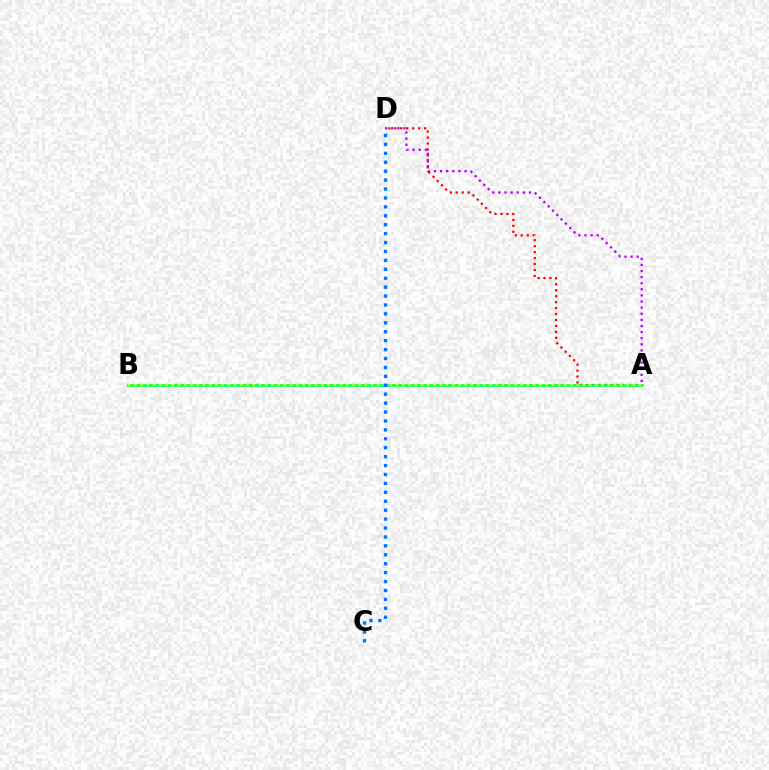{('A', 'D'): [{'color': '#ff0000', 'line_style': 'dotted', 'thickness': 1.62}, {'color': '#b900ff', 'line_style': 'dotted', 'thickness': 1.66}], ('A', 'B'): [{'color': '#00ff5c', 'line_style': 'solid', 'thickness': 1.93}, {'color': '#d1ff00', 'line_style': 'dotted', 'thickness': 1.69}], ('C', 'D'): [{'color': '#0074ff', 'line_style': 'dotted', 'thickness': 2.42}]}